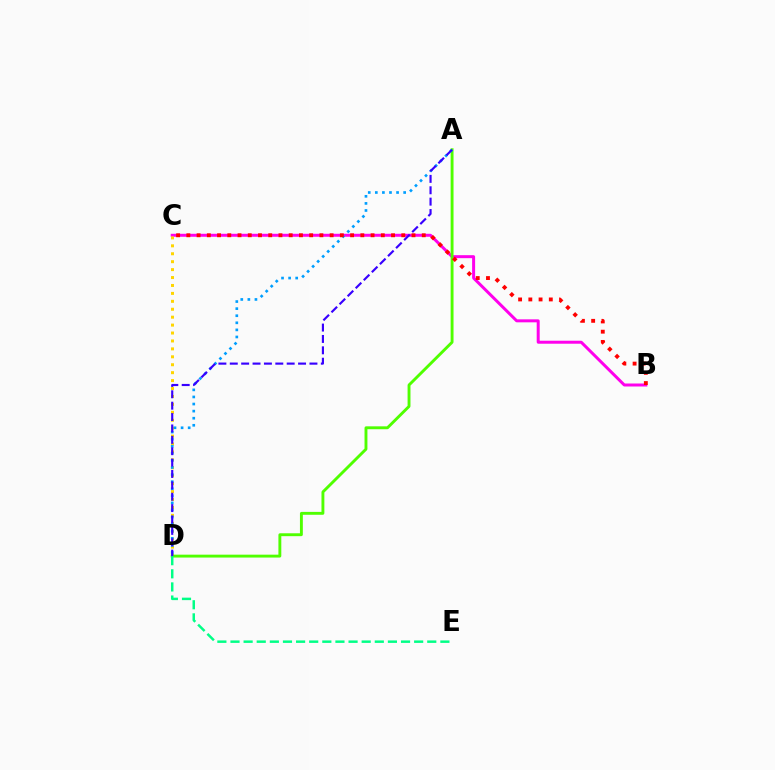{('B', 'C'): [{'color': '#ff00ed', 'line_style': 'solid', 'thickness': 2.15}, {'color': '#ff0000', 'line_style': 'dotted', 'thickness': 2.78}], ('C', 'D'): [{'color': '#ffd500', 'line_style': 'dotted', 'thickness': 2.15}], ('A', 'D'): [{'color': '#4fff00', 'line_style': 'solid', 'thickness': 2.08}, {'color': '#009eff', 'line_style': 'dotted', 'thickness': 1.92}, {'color': '#3700ff', 'line_style': 'dashed', 'thickness': 1.55}], ('D', 'E'): [{'color': '#00ff86', 'line_style': 'dashed', 'thickness': 1.78}]}